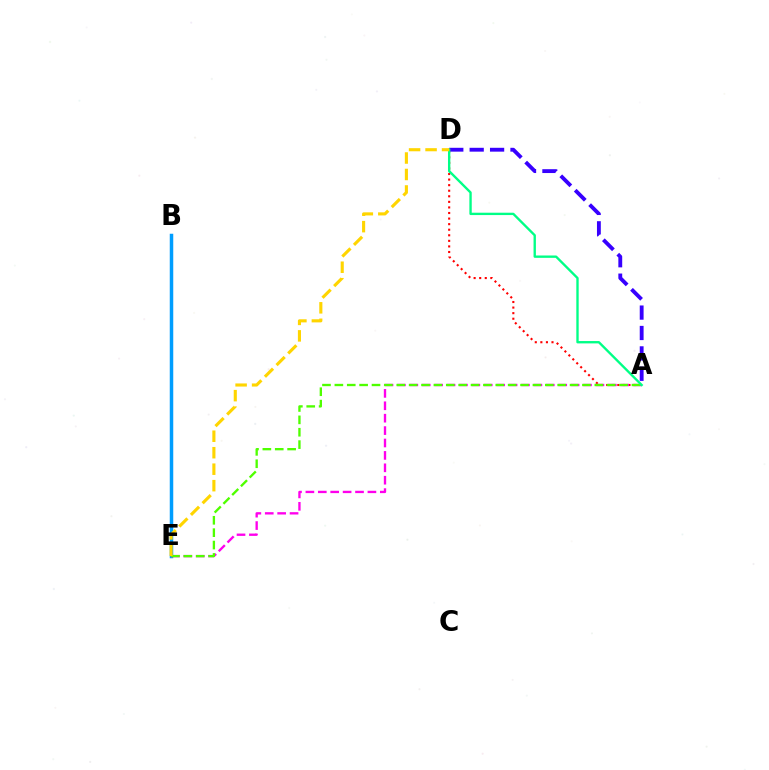{('B', 'E'): [{'color': '#009eff', 'line_style': 'solid', 'thickness': 2.52}], ('A', 'D'): [{'color': '#ff0000', 'line_style': 'dotted', 'thickness': 1.51}, {'color': '#3700ff', 'line_style': 'dashed', 'thickness': 2.77}, {'color': '#00ff86', 'line_style': 'solid', 'thickness': 1.7}], ('A', 'E'): [{'color': '#ff00ed', 'line_style': 'dashed', 'thickness': 1.69}, {'color': '#4fff00', 'line_style': 'dashed', 'thickness': 1.68}], ('D', 'E'): [{'color': '#ffd500', 'line_style': 'dashed', 'thickness': 2.24}]}